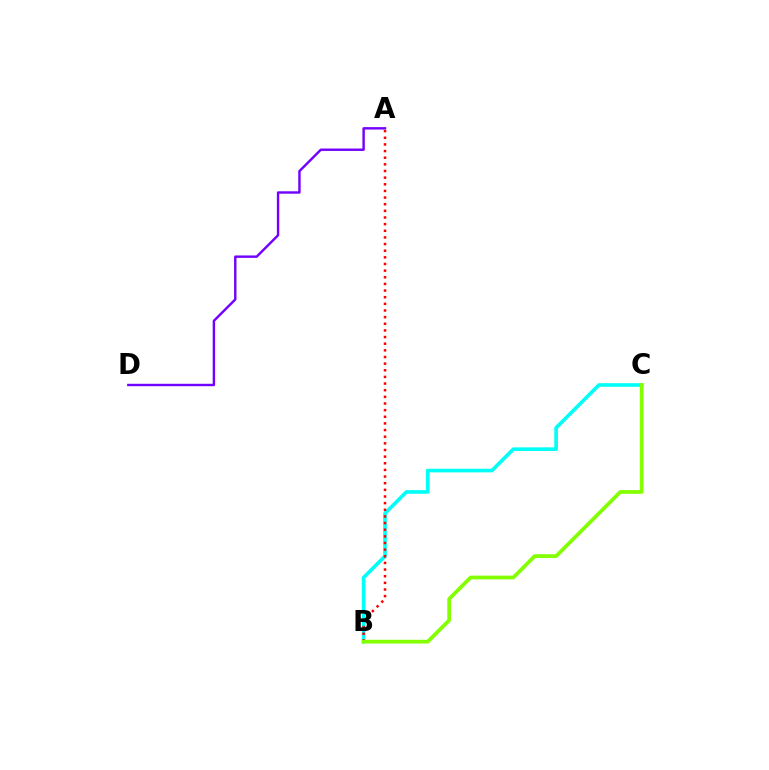{('B', 'C'): [{'color': '#00fff6', 'line_style': 'solid', 'thickness': 2.61}, {'color': '#84ff00', 'line_style': 'solid', 'thickness': 2.69}], ('A', 'D'): [{'color': '#7200ff', 'line_style': 'solid', 'thickness': 1.74}], ('A', 'B'): [{'color': '#ff0000', 'line_style': 'dotted', 'thickness': 1.8}]}